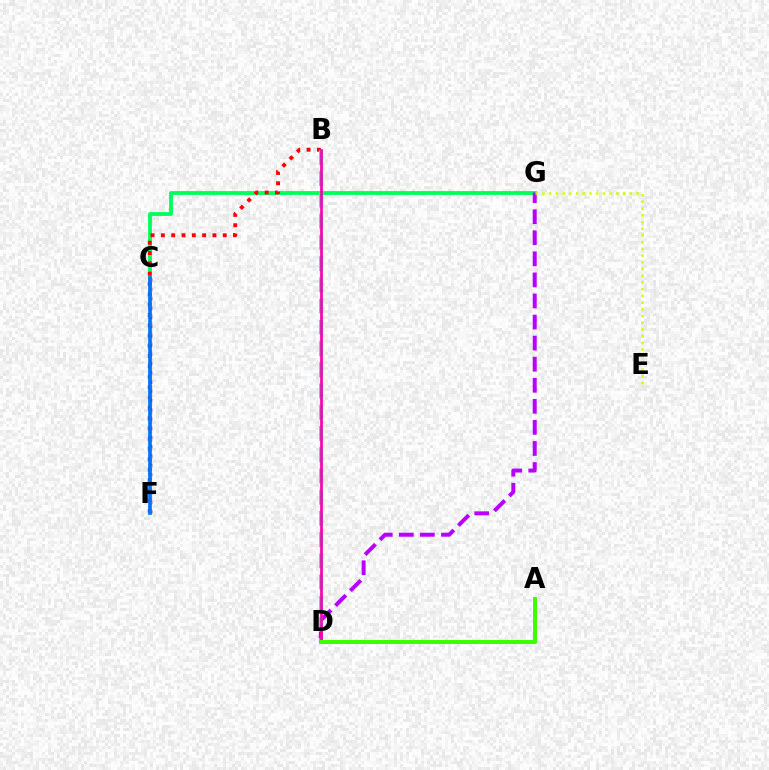{('C', 'G'): [{'color': '#00ff5c', 'line_style': 'solid', 'thickness': 2.75}], ('C', 'F'): [{'color': '#2500ff', 'line_style': 'dotted', 'thickness': 2.52}, {'color': '#ff9400', 'line_style': 'dotted', 'thickness': 2.41}, {'color': '#0074ff', 'line_style': 'solid', 'thickness': 2.63}], ('B', 'F'): [{'color': '#ff0000', 'line_style': 'dotted', 'thickness': 2.8}], ('D', 'G'): [{'color': '#b900ff', 'line_style': 'dashed', 'thickness': 2.86}], ('B', 'D'): [{'color': '#00fff6', 'line_style': 'dashed', 'thickness': 2.88}, {'color': '#ff00ac', 'line_style': 'solid', 'thickness': 1.94}], ('E', 'G'): [{'color': '#d1ff00', 'line_style': 'dotted', 'thickness': 1.82}], ('A', 'D'): [{'color': '#3dff00', 'line_style': 'solid', 'thickness': 2.88}]}